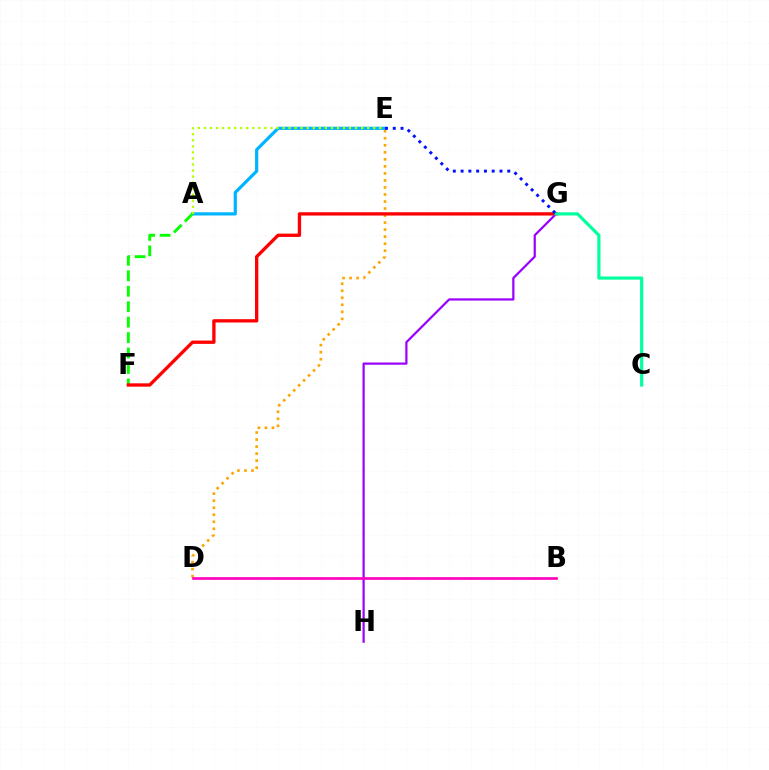{('A', 'E'): [{'color': '#00b5ff', 'line_style': 'solid', 'thickness': 2.31}, {'color': '#b3ff00', 'line_style': 'dotted', 'thickness': 1.64}], ('A', 'F'): [{'color': '#08ff00', 'line_style': 'dashed', 'thickness': 2.1}], ('D', 'E'): [{'color': '#ffa500', 'line_style': 'dotted', 'thickness': 1.91}], ('F', 'G'): [{'color': '#ff0000', 'line_style': 'solid', 'thickness': 2.39}], ('G', 'H'): [{'color': '#9b00ff', 'line_style': 'solid', 'thickness': 1.61}], ('B', 'D'): [{'color': '#ff00bd', 'line_style': 'solid', 'thickness': 1.92}], ('C', 'G'): [{'color': '#00ff9d', 'line_style': 'solid', 'thickness': 2.28}], ('E', 'G'): [{'color': '#0010ff', 'line_style': 'dotted', 'thickness': 2.11}]}